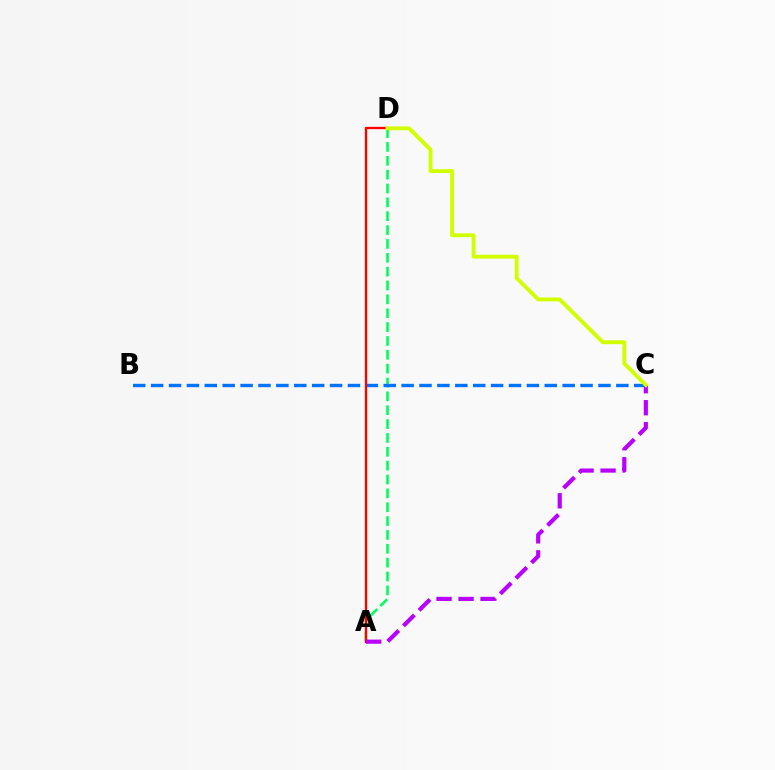{('A', 'D'): [{'color': '#00ff5c', 'line_style': 'dashed', 'thickness': 1.88}, {'color': '#ff0000', 'line_style': 'solid', 'thickness': 1.68}], ('B', 'C'): [{'color': '#0074ff', 'line_style': 'dashed', 'thickness': 2.43}], ('A', 'C'): [{'color': '#b900ff', 'line_style': 'dashed', 'thickness': 2.99}], ('C', 'D'): [{'color': '#d1ff00', 'line_style': 'solid', 'thickness': 2.79}]}